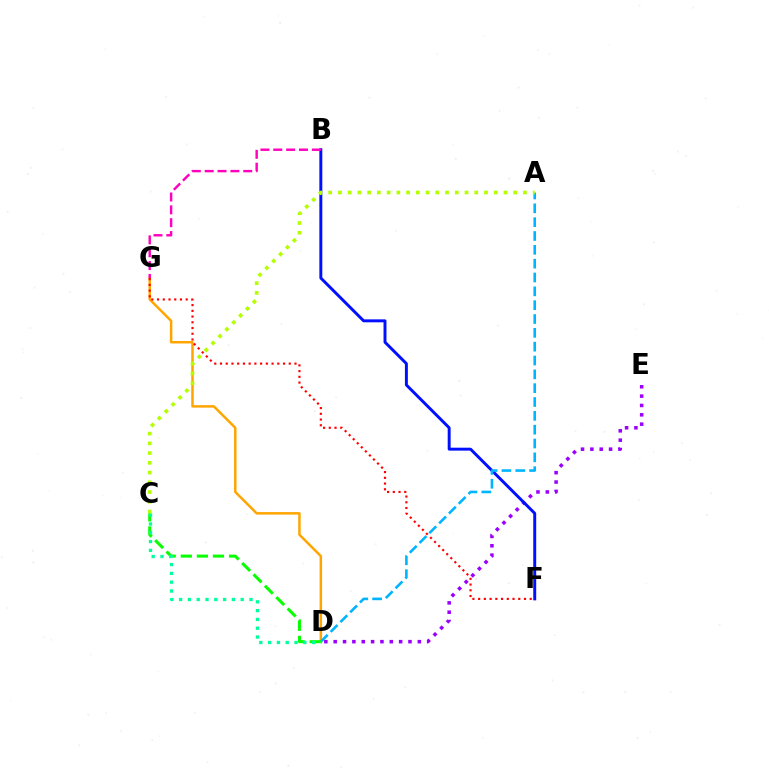{('D', 'G'): [{'color': '#ffa500', 'line_style': 'solid', 'thickness': 1.79}], ('D', 'E'): [{'color': '#9b00ff', 'line_style': 'dotted', 'thickness': 2.54}], ('B', 'F'): [{'color': '#0010ff', 'line_style': 'solid', 'thickness': 2.12}], ('A', 'D'): [{'color': '#00b5ff', 'line_style': 'dashed', 'thickness': 1.88}], ('C', 'D'): [{'color': '#08ff00', 'line_style': 'dashed', 'thickness': 2.18}, {'color': '#00ff9d', 'line_style': 'dotted', 'thickness': 2.39}], ('A', 'C'): [{'color': '#b3ff00', 'line_style': 'dotted', 'thickness': 2.65}], ('B', 'G'): [{'color': '#ff00bd', 'line_style': 'dashed', 'thickness': 1.75}], ('F', 'G'): [{'color': '#ff0000', 'line_style': 'dotted', 'thickness': 1.56}]}